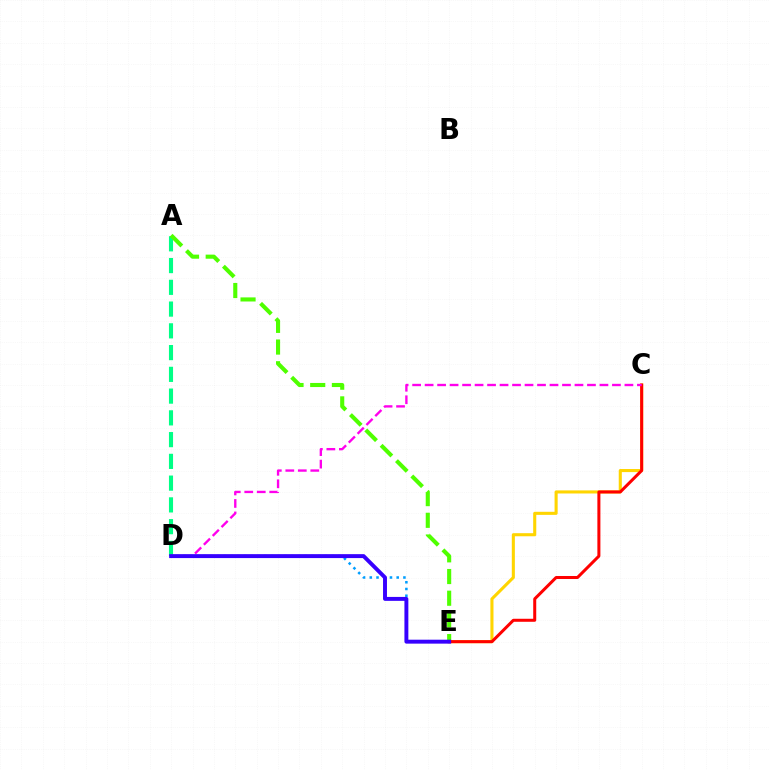{('C', 'E'): [{'color': '#ffd500', 'line_style': 'solid', 'thickness': 2.22}, {'color': '#ff0000', 'line_style': 'solid', 'thickness': 2.17}], ('A', 'D'): [{'color': '#00ff86', 'line_style': 'dashed', 'thickness': 2.96}], ('D', 'E'): [{'color': '#009eff', 'line_style': 'dotted', 'thickness': 1.83}, {'color': '#3700ff', 'line_style': 'solid', 'thickness': 2.83}], ('A', 'E'): [{'color': '#4fff00', 'line_style': 'dashed', 'thickness': 2.95}], ('C', 'D'): [{'color': '#ff00ed', 'line_style': 'dashed', 'thickness': 1.7}]}